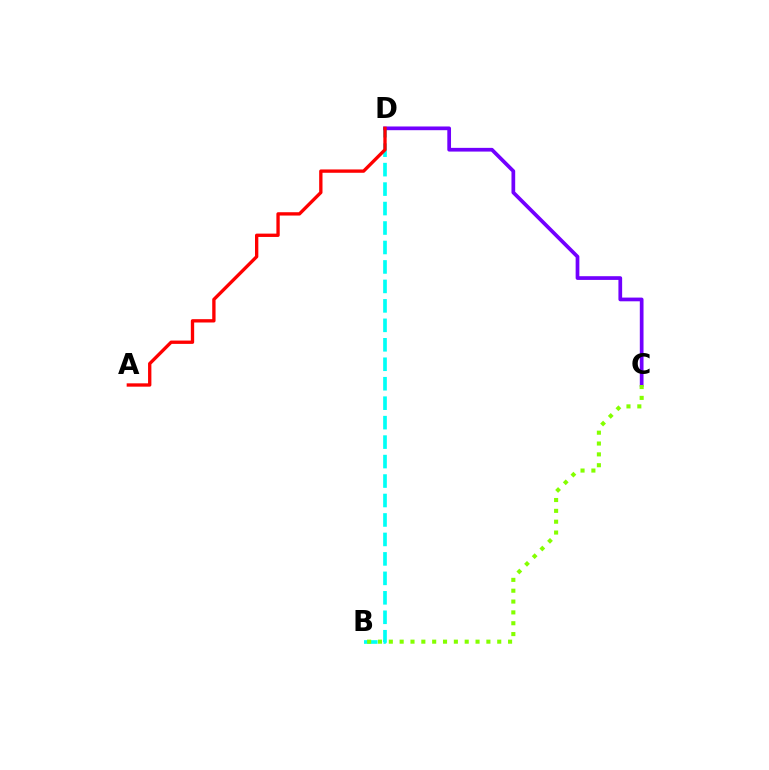{('B', 'D'): [{'color': '#00fff6', 'line_style': 'dashed', 'thickness': 2.64}], ('C', 'D'): [{'color': '#7200ff', 'line_style': 'solid', 'thickness': 2.68}], ('B', 'C'): [{'color': '#84ff00', 'line_style': 'dotted', 'thickness': 2.95}], ('A', 'D'): [{'color': '#ff0000', 'line_style': 'solid', 'thickness': 2.4}]}